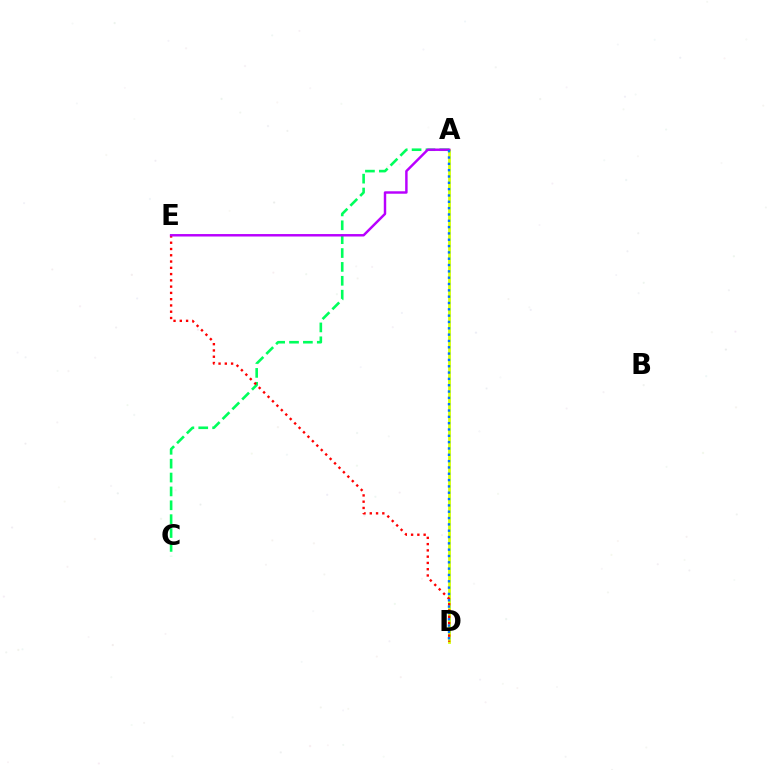{('A', 'C'): [{'color': '#00ff5c', 'line_style': 'dashed', 'thickness': 1.88}], ('A', 'D'): [{'color': '#d1ff00', 'line_style': 'solid', 'thickness': 1.98}, {'color': '#0074ff', 'line_style': 'dotted', 'thickness': 1.72}], ('D', 'E'): [{'color': '#ff0000', 'line_style': 'dotted', 'thickness': 1.7}], ('A', 'E'): [{'color': '#b900ff', 'line_style': 'solid', 'thickness': 1.77}]}